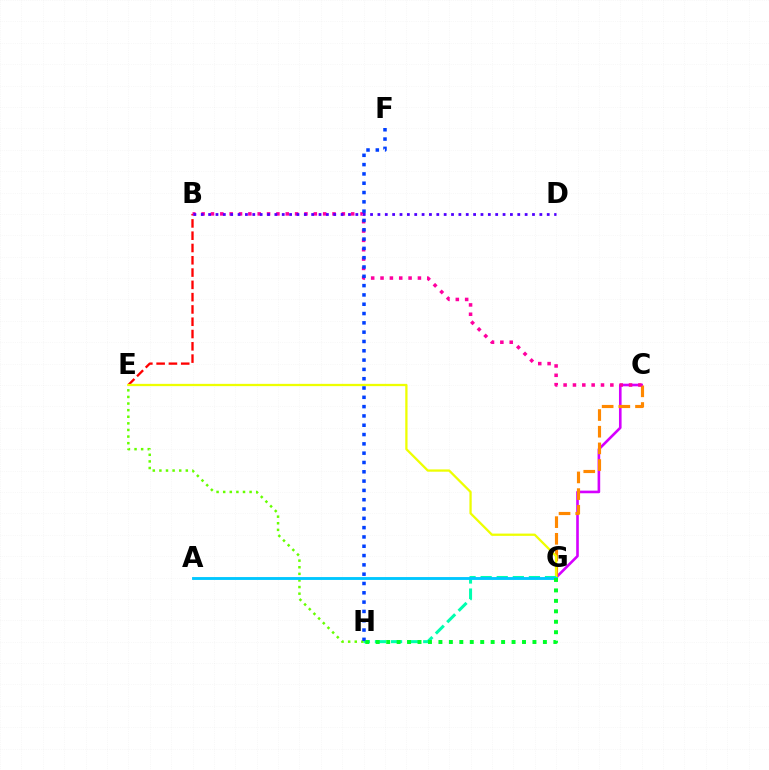{('C', 'G'): [{'color': '#d600ff', 'line_style': 'solid', 'thickness': 1.89}, {'color': '#ff8800', 'line_style': 'dashed', 'thickness': 2.27}], ('B', 'E'): [{'color': '#ff0000', 'line_style': 'dashed', 'thickness': 1.67}], ('B', 'C'): [{'color': '#ff00a0', 'line_style': 'dotted', 'thickness': 2.54}], ('E', 'G'): [{'color': '#eeff00', 'line_style': 'solid', 'thickness': 1.64}], ('G', 'H'): [{'color': '#00ffaf', 'line_style': 'dashed', 'thickness': 2.19}, {'color': '#00ff27', 'line_style': 'dotted', 'thickness': 2.84}], ('E', 'H'): [{'color': '#66ff00', 'line_style': 'dotted', 'thickness': 1.79}], ('F', 'H'): [{'color': '#003fff', 'line_style': 'dotted', 'thickness': 2.53}], ('B', 'D'): [{'color': '#4f00ff', 'line_style': 'dotted', 'thickness': 2.0}], ('A', 'G'): [{'color': '#00c7ff', 'line_style': 'solid', 'thickness': 2.06}]}